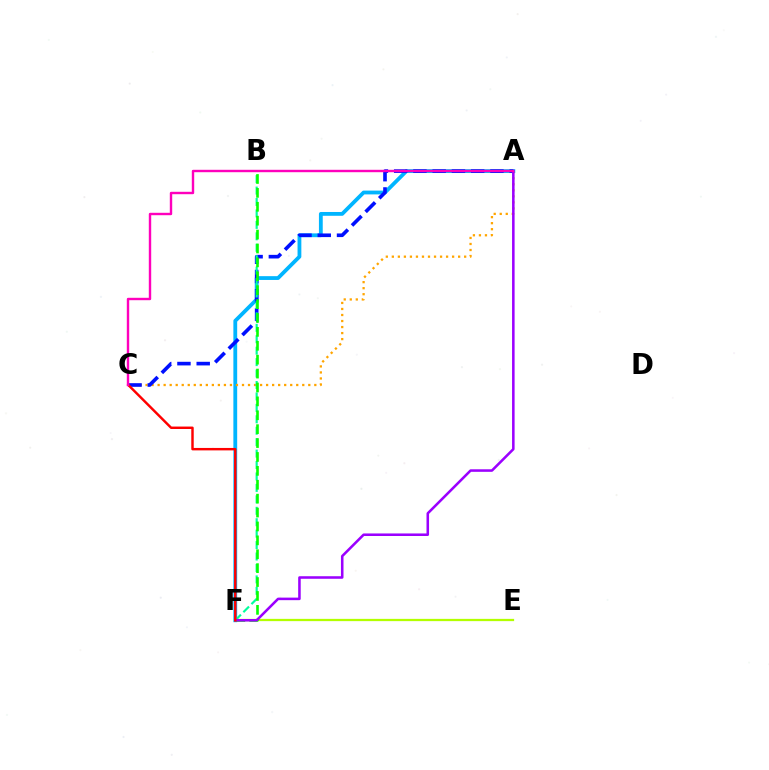{('A', 'F'): [{'color': '#00b5ff', 'line_style': 'solid', 'thickness': 2.74}, {'color': '#9b00ff', 'line_style': 'solid', 'thickness': 1.83}], ('A', 'C'): [{'color': '#ffa500', 'line_style': 'dotted', 'thickness': 1.64}, {'color': '#0010ff', 'line_style': 'dashed', 'thickness': 2.62}, {'color': '#ff00bd', 'line_style': 'solid', 'thickness': 1.73}], ('E', 'F'): [{'color': '#b3ff00', 'line_style': 'solid', 'thickness': 1.63}], ('B', 'F'): [{'color': '#00ff9d', 'line_style': 'dashed', 'thickness': 1.55}, {'color': '#08ff00', 'line_style': 'dashed', 'thickness': 1.89}], ('C', 'F'): [{'color': '#ff0000', 'line_style': 'solid', 'thickness': 1.76}]}